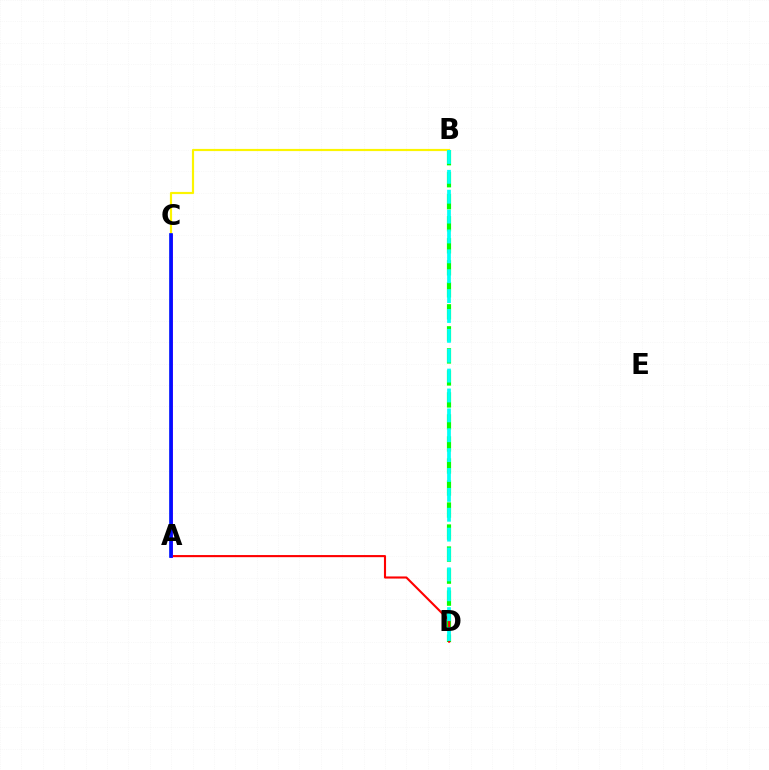{('B', 'D'): [{'color': '#08ff00', 'line_style': 'dashed', 'thickness': 2.99}, {'color': '#00fff6', 'line_style': 'dashed', 'thickness': 2.7}], ('A', 'D'): [{'color': '#ff0000', 'line_style': 'solid', 'thickness': 1.53}], ('A', 'C'): [{'color': '#ee00ff', 'line_style': 'solid', 'thickness': 2.09}, {'color': '#0010ff', 'line_style': 'solid', 'thickness': 2.64}], ('B', 'C'): [{'color': '#fcf500', 'line_style': 'solid', 'thickness': 1.57}]}